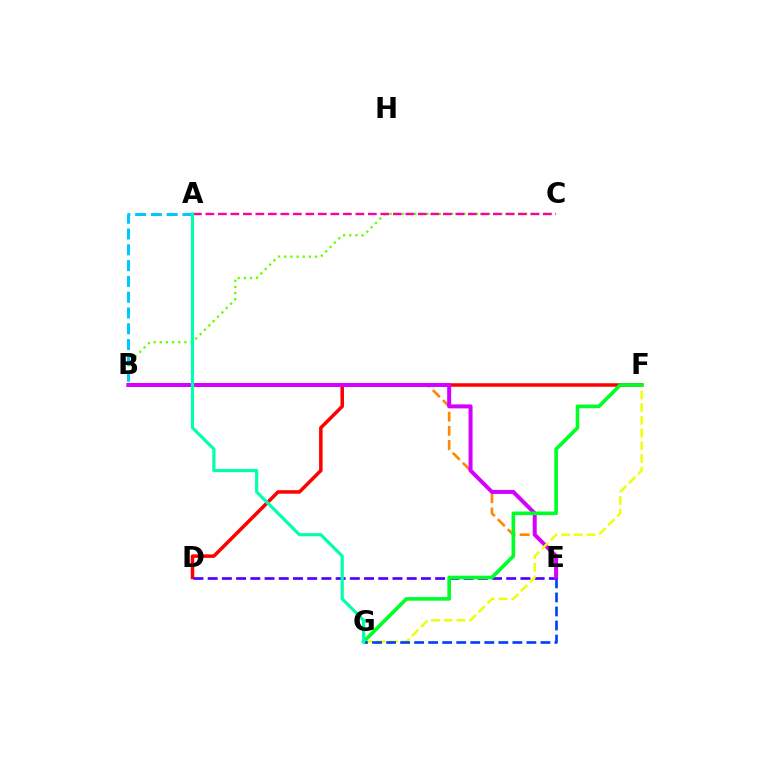{('D', 'F'): [{'color': '#ff0000', 'line_style': 'solid', 'thickness': 2.53}], ('B', 'E'): [{'color': '#ff8800', 'line_style': 'dashed', 'thickness': 1.93}, {'color': '#d600ff', 'line_style': 'solid', 'thickness': 2.88}], ('D', 'E'): [{'color': '#4f00ff', 'line_style': 'dashed', 'thickness': 1.93}], ('B', 'C'): [{'color': '#66ff00', 'line_style': 'dotted', 'thickness': 1.67}], ('F', 'G'): [{'color': '#eeff00', 'line_style': 'dashed', 'thickness': 1.73}, {'color': '#00ff27', 'line_style': 'solid', 'thickness': 2.62}], ('E', 'G'): [{'color': '#003fff', 'line_style': 'dashed', 'thickness': 1.91}], ('A', 'B'): [{'color': '#00c7ff', 'line_style': 'dashed', 'thickness': 2.15}], ('A', 'C'): [{'color': '#ff00a0', 'line_style': 'dashed', 'thickness': 1.7}], ('A', 'G'): [{'color': '#00ffaf', 'line_style': 'solid', 'thickness': 2.27}]}